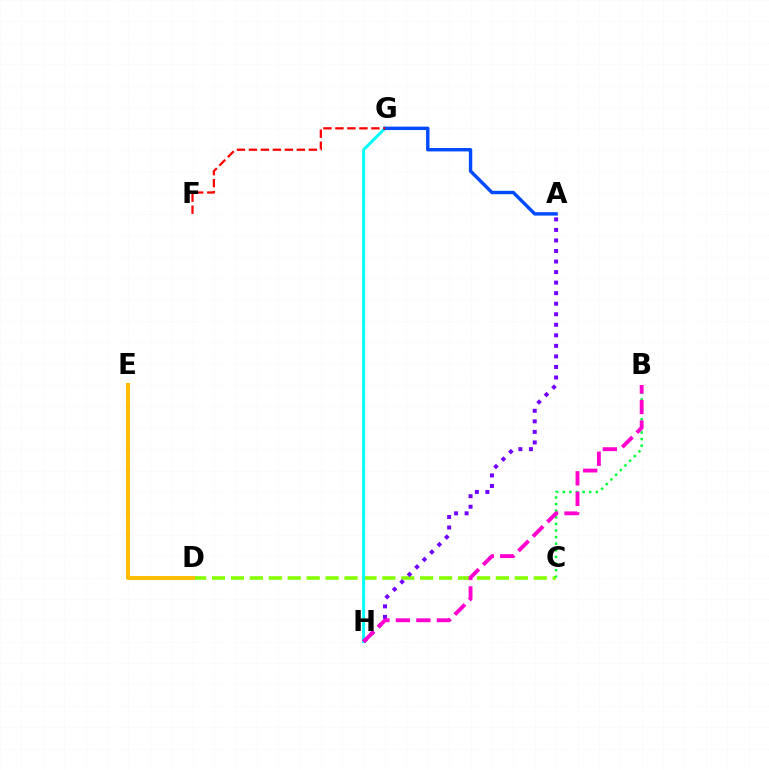{('C', 'D'): [{'color': '#84ff00', 'line_style': 'dashed', 'thickness': 2.57}], ('G', 'H'): [{'color': '#00fff6', 'line_style': 'solid', 'thickness': 2.15}], ('B', 'C'): [{'color': '#00ff39', 'line_style': 'dotted', 'thickness': 1.79}], ('A', 'H'): [{'color': '#7200ff', 'line_style': 'dotted', 'thickness': 2.86}], ('A', 'G'): [{'color': '#004bff', 'line_style': 'solid', 'thickness': 2.45}], ('B', 'H'): [{'color': '#ff00cf', 'line_style': 'dashed', 'thickness': 2.78}], ('D', 'E'): [{'color': '#ffbd00', 'line_style': 'solid', 'thickness': 2.9}], ('F', 'G'): [{'color': '#ff0000', 'line_style': 'dashed', 'thickness': 1.63}]}